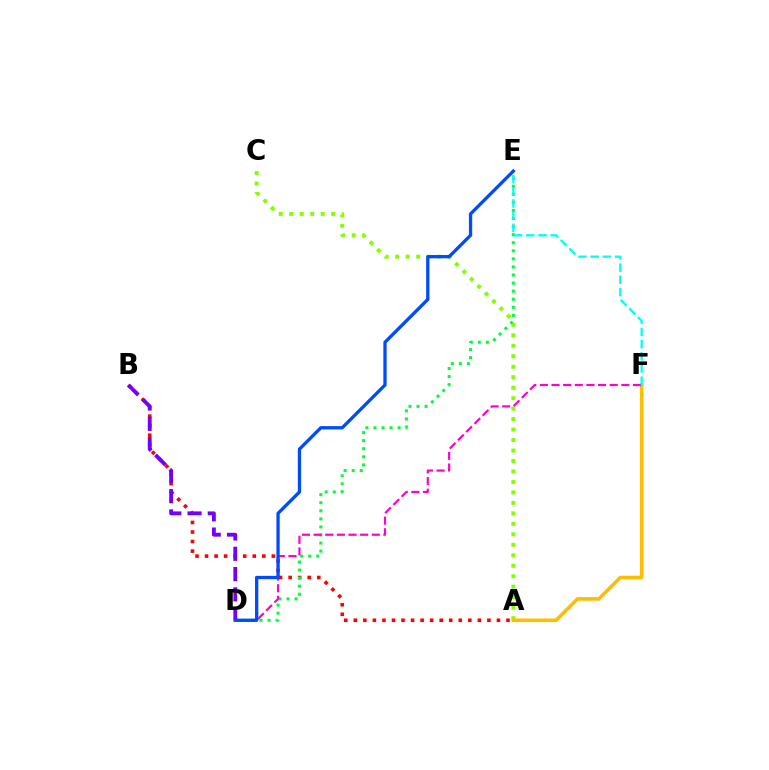{('A', 'B'): [{'color': '#ff0000', 'line_style': 'dotted', 'thickness': 2.59}], ('A', 'C'): [{'color': '#84ff00', 'line_style': 'dotted', 'thickness': 2.85}], ('A', 'F'): [{'color': '#ffbd00', 'line_style': 'solid', 'thickness': 2.58}], ('D', 'E'): [{'color': '#00ff39', 'line_style': 'dotted', 'thickness': 2.19}, {'color': '#004bff', 'line_style': 'solid', 'thickness': 2.37}], ('D', 'F'): [{'color': '#ff00cf', 'line_style': 'dashed', 'thickness': 1.58}], ('B', 'D'): [{'color': '#7200ff', 'line_style': 'dashed', 'thickness': 2.76}], ('E', 'F'): [{'color': '#00fff6', 'line_style': 'dashed', 'thickness': 1.66}]}